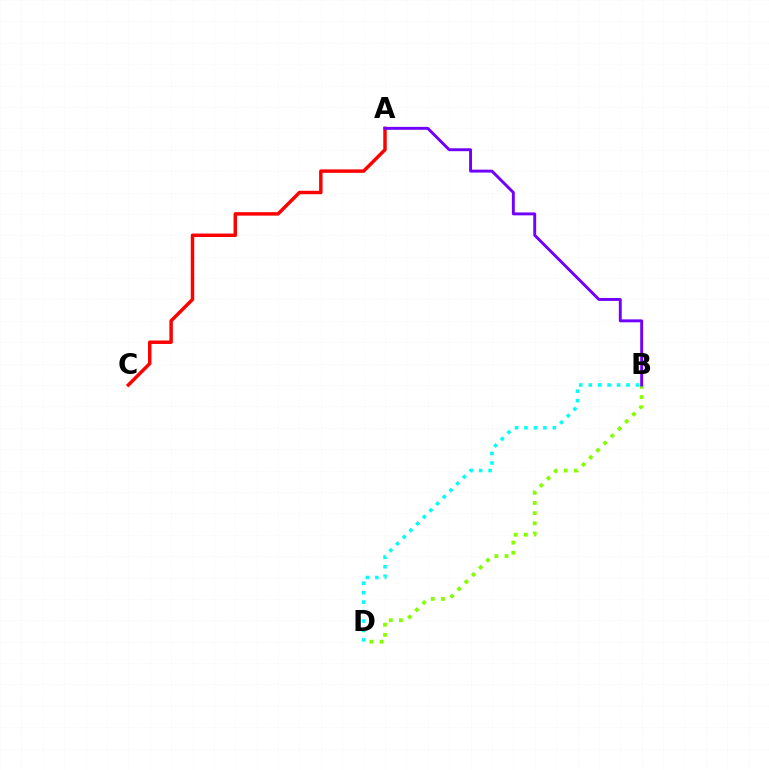{('B', 'D'): [{'color': '#84ff00', 'line_style': 'dotted', 'thickness': 2.76}, {'color': '#00fff6', 'line_style': 'dotted', 'thickness': 2.57}], ('A', 'C'): [{'color': '#ff0000', 'line_style': 'solid', 'thickness': 2.49}], ('A', 'B'): [{'color': '#7200ff', 'line_style': 'solid', 'thickness': 2.1}]}